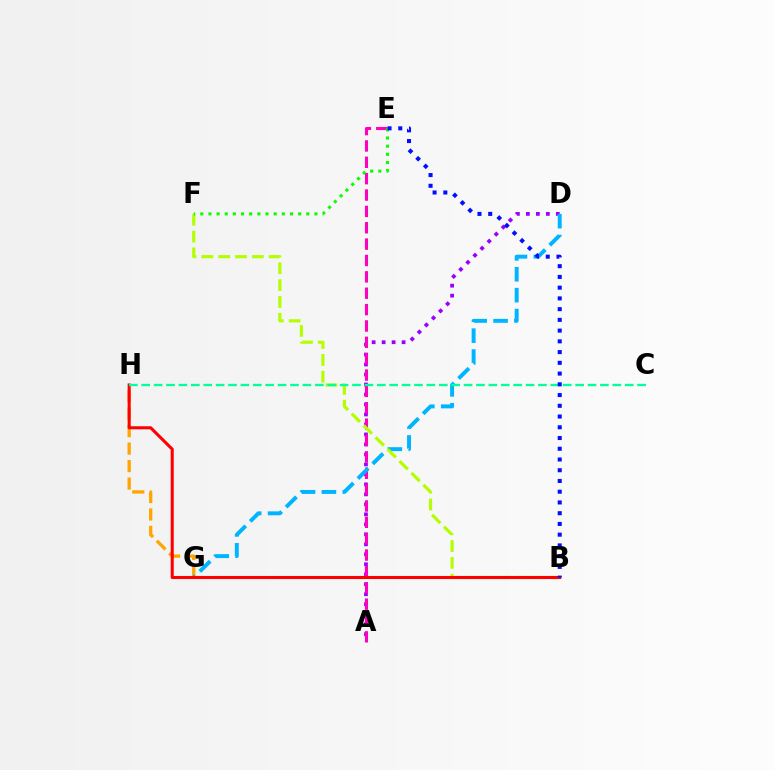{('G', 'H'): [{'color': '#ffa500', 'line_style': 'dashed', 'thickness': 2.37}], ('A', 'D'): [{'color': '#9b00ff', 'line_style': 'dotted', 'thickness': 2.71}], ('A', 'E'): [{'color': '#ff00bd', 'line_style': 'dashed', 'thickness': 2.22}], ('D', 'G'): [{'color': '#00b5ff', 'line_style': 'dashed', 'thickness': 2.84}], ('B', 'F'): [{'color': '#b3ff00', 'line_style': 'dashed', 'thickness': 2.29}], ('B', 'H'): [{'color': '#ff0000', 'line_style': 'solid', 'thickness': 2.2}], ('E', 'F'): [{'color': '#08ff00', 'line_style': 'dotted', 'thickness': 2.22}], ('C', 'H'): [{'color': '#00ff9d', 'line_style': 'dashed', 'thickness': 1.68}], ('B', 'E'): [{'color': '#0010ff', 'line_style': 'dotted', 'thickness': 2.92}]}